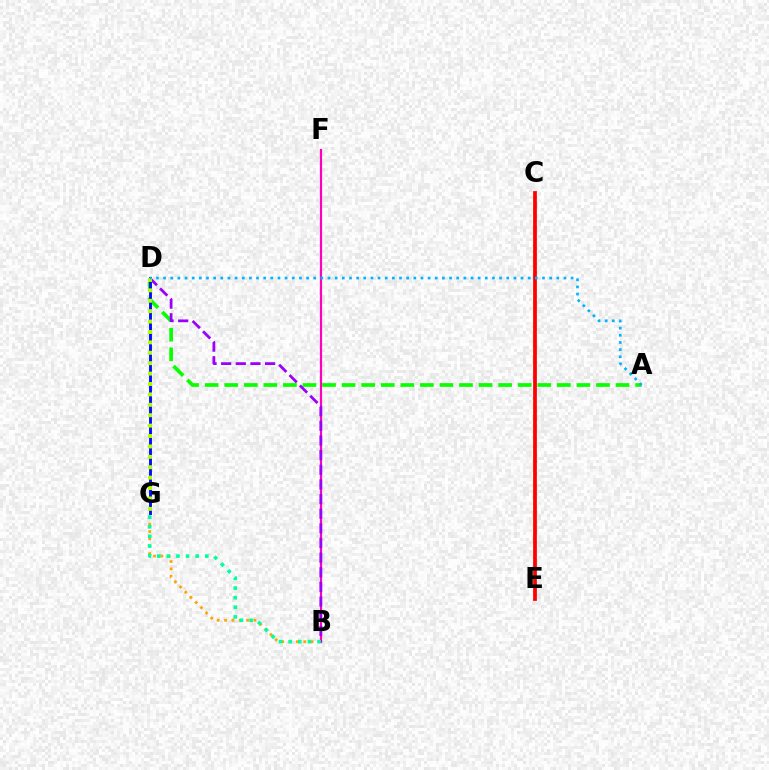{('A', 'D'): [{'color': '#08ff00', 'line_style': 'dashed', 'thickness': 2.66}, {'color': '#00b5ff', 'line_style': 'dotted', 'thickness': 1.94}], ('D', 'G'): [{'color': '#0010ff', 'line_style': 'solid', 'thickness': 2.09}, {'color': '#b3ff00', 'line_style': 'dotted', 'thickness': 2.83}], ('B', 'G'): [{'color': '#ffa500', 'line_style': 'dotted', 'thickness': 1.99}, {'color': '#00ff9d', 'line_style': 'dotted', 'thickness': 2.61}], ('B', 'F'): [{'color': '#ff00bd', 'line_style': 'solid', 'thickness': 1.58}], ('B', 'D'): [{'color': '#9b00ff', 'line_style': 'dashed', 'thickness': 1.99}], ('C', 'E'): [{'color': '#ff0000', 'line_style': 'solid', 'thickness': 2.7}]}